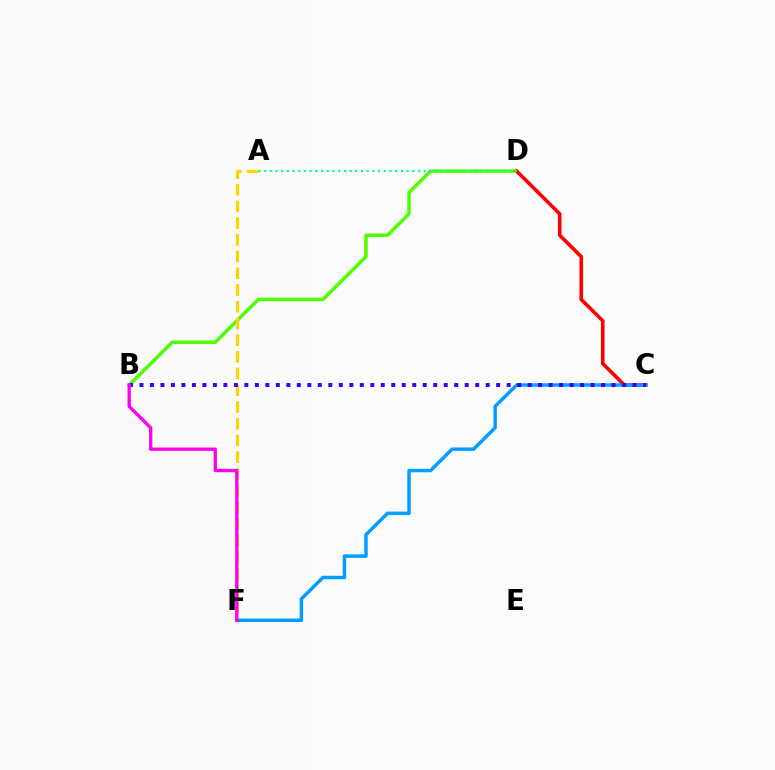{('B', 'D'): [{'color': '#4fff00', 'line_style': 'solid', 'thickness': 2.51}], ('C', 'D'): [{'color': '#ff0000', 'line_style': 'solid', 'thickness': 2.59}], ('A', 'F'): [{'color': '#ffd500', 'line_style': 'dashed', 'thickness': 2.27}], ('C', 'F'): [{'color': '#009eff', 'line_style': 'solid', 'thickness': 2.49}], ('B', 'C'): [{'color': '#3700ff', 'line_style': 'dotted', 'thickness': 2.85}], ('A', 'D'): [{'color': '#00ff86', 'line_style': 'dotted', 'thickness': 1.55}], ('B', 'F'): [{'color': '#ff00ed', 'line_style': 'solid', 'thickness': 2.38}]}